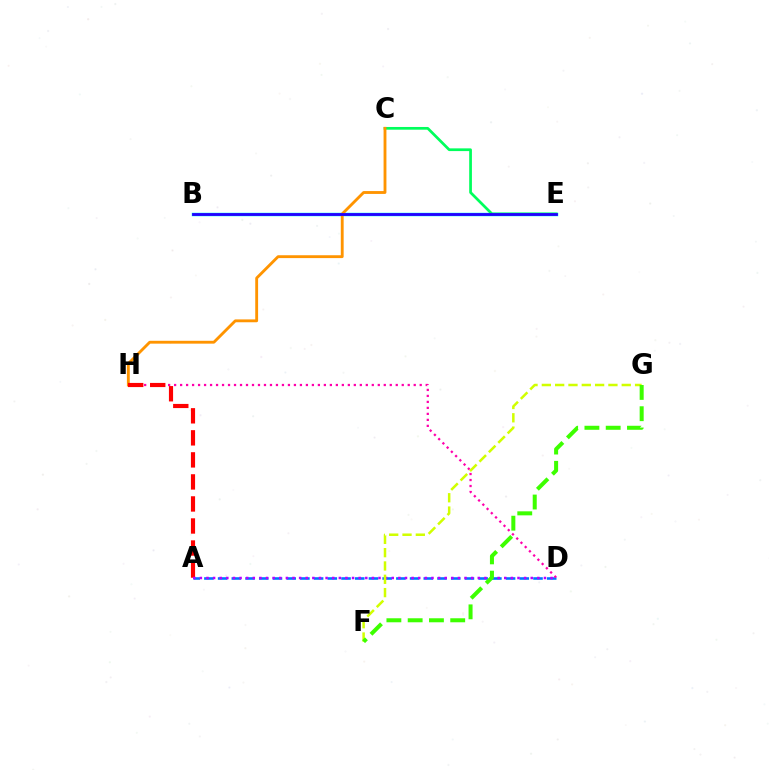{('A', 'D'): [{'color': '#0074ff', 'line_style': 'dashed', 'thickness': 1.86}, {'color': '#b900ff', 'line_style': 'dotted', 'thickness': 1.8}], ('B', 'E'): [{'color': '#00fff6', 'line_style': 'solid', 'thickness': 2.52}, {'color': '#2500ff', 'line_style': 'solid', 'thickness': 2.02}], ('D', 'H'): [{'color': '#ff00ac', 'line_style': 'dotted', 'thickness': 1.63}], ('C', 'E'): [{'color': '#00ff5c', 'line_style': 'solid', 'thickness': 1.96}], ('C', 'H'): [{'color': '#ff9400', 'line_style': 'solid', 'thickness': 2.05}], ('A', 'H'): [{'color': '#ff0000', 'line_style': 'dashed', 'thickness': 2.99}], ('F', 'G'): [{'color': '#d1ff00', 'line_style': 'dashed', 'thickness': 1.81}, {'color': '#3dff00', 'line_style': 'dashed', 'thickness': 2.89}]}